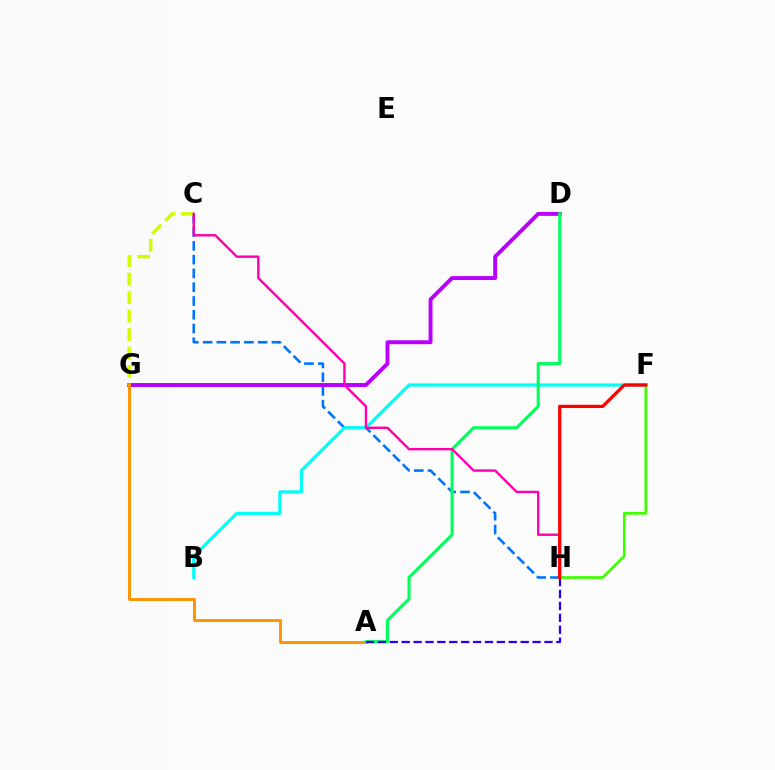{('F', 'H'): [{'color': '#3dff00', 'line_style': 'solid', 'thickness': 1.95}, {'color': '#ff0000', 'line_style': 'solid', 'thickness': 2.35}], ('C', 'H'): [{'color': '#0074ff', 'line_style': 'dashed', 'thickness': 1.87}, {'color': '#ff00ac', 'line_style': 'solid', 'thickness': 1.73}], ('B', 'F'): [{'color': '#00fff6', 'line_style': 'solid', 'thickness': 2.31}], ('D', 'G'): [{'color': '#b900ff', 'line_style': 'solid', 'thickness': 2.83}], ('C', 'G'): [{'color': '#d1ff00', 'line_style': 'dashed', 'thickness': 2.51}], ('A', 'G'): [{'color': '#ff9400', 'line_style': 'solid', 'thickness': 2.11}], ('A', 'D'): [{'color': '#00ff5c', 'line_style': 'solid', 'thickness': 2.22}], ('A', 'H'): [{'color': '#2500ff', 'line_style': 'dashed', 'thickness': 1.62}]}